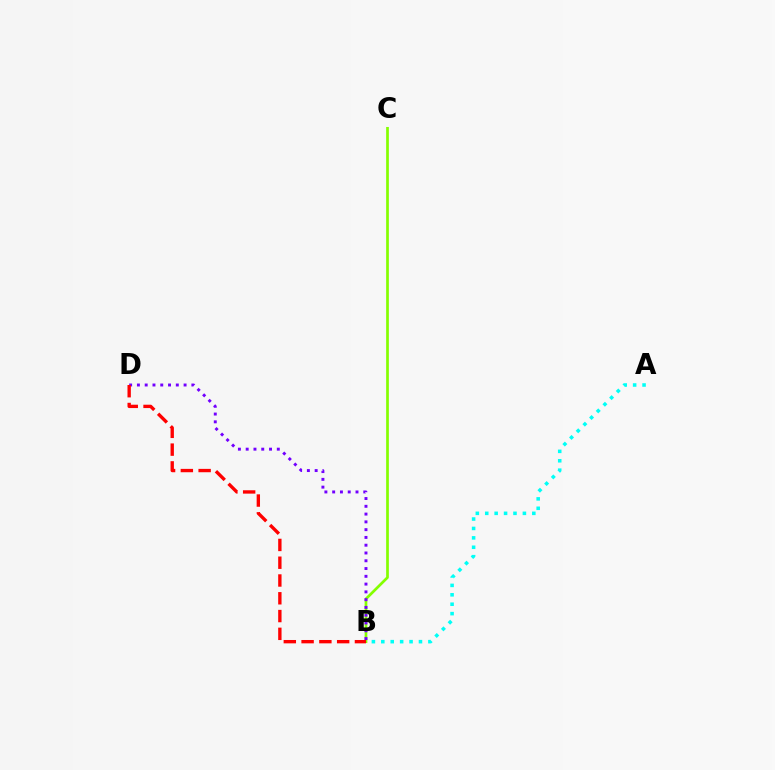{('A', 'B'): [{'color': '#00fff6', 'line_style': 'dotted', 'thickness': 2.56}], ('B', 'C'): [{'color': '#84ff00', 'line_style': 'solid', 'thickness': 1.95}], ('B', 'D'): [{'color': '#7200ff', 'line_style': 'dotted', 'thickness': 2.11}, {'color': '#ff0000', 'line_style': 'dashed', 'thickness': 2.42}]}